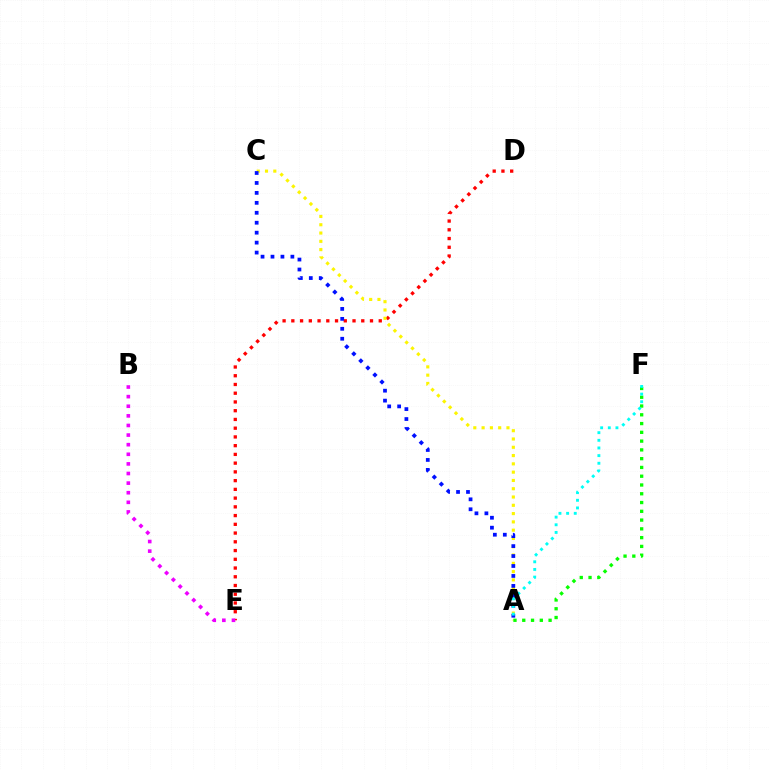{('D', 'E'): [{'color': '#ff0000', 'line_style': 'dotted', 'thickness': 2.37}], ('A', 'C'): [{'color': '#fcf500', 'line_style': 'dotted', 'thickness': 2.25}, {'color': '#0010ff', 'line_style': 'dotted', 'thickness': 2.7}], ('A', 'F'): [{'color': '#08ff00', 'line_style': 'dotted', 'thickness': 2.38}, {'color': '#00fff6', 'line_style': 'dotted', 'thickness': 2.08}], ('B', 'E'): [{'color': '#ee00ff', 'line_style': 'dotted', 'thickness': 2.61}]}